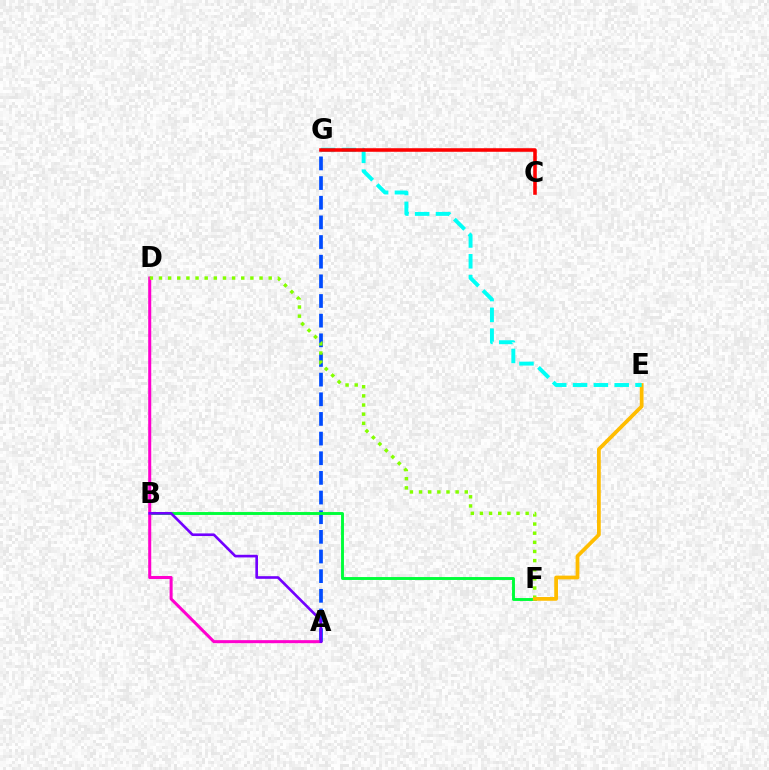{('A', 'G'): [{'color': '#004bff', 'line_style': 'dashed', 'thickness': 2.67}], ('B', 'F'): [{'color': '#00ff39', 'line_style': 'solid', 'thickness': 2.1}], ('A', 'D'): [{'color': '#ff00cf', 'line_style': 'solid', 'thickness': 2.19}], ('D', 'F'): [{'color': '#84ff00', 'line_style': 'dotted', 'thickness': 2.48}], ('E', 'F'): [{'color': '#ffbd00', 'line_style': 'solid', 'thickness': 2.7}], ('E', 'G'): [{'color': '#00fff6', 'line_style': 'dashed', 'thickness': 2.83}], ('C', 'G'): [{'color': '#ff0000', 'line_style': 'solid', 'thickness': 2.57}], ('A', 'B'): [{'color': '#7200ff', 'line_style': 'solid', 'thickness': 1.9}]}